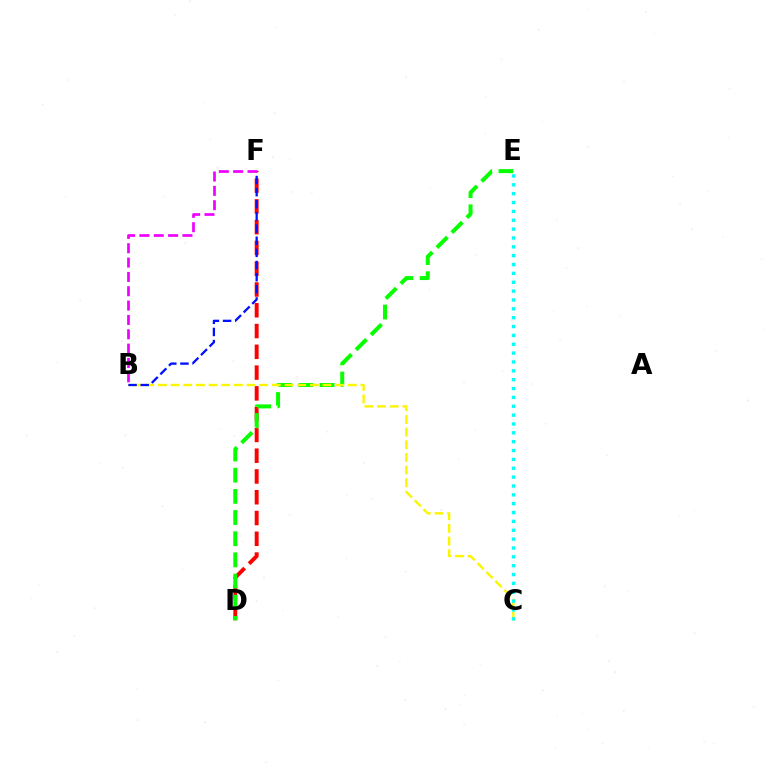{('D', 'F'): [{'color': '#ff0000', 'line_style': 'dashed', 'thickness': 2.82}], ('D', 'E'): [{'color': '#08ff00', 'line_style': 'dashed', 'thickness': 2.88}], ('B', 'C'): [{'color': '#fcf500', 'line_style': 'dashed', 'thickness': 1.72}], ('C', 'E'): [{'color': '#00fff6', 'line_style': 'dotted', 'thickness': 2.41}], ('B', 'F'): [{'color': '#0010ff', 'line_style': 'dashed', 'thickness': 1.65}, {'color': '#ee00ff', 'line_style': 'dashed', 'thickness': 1.95}]}